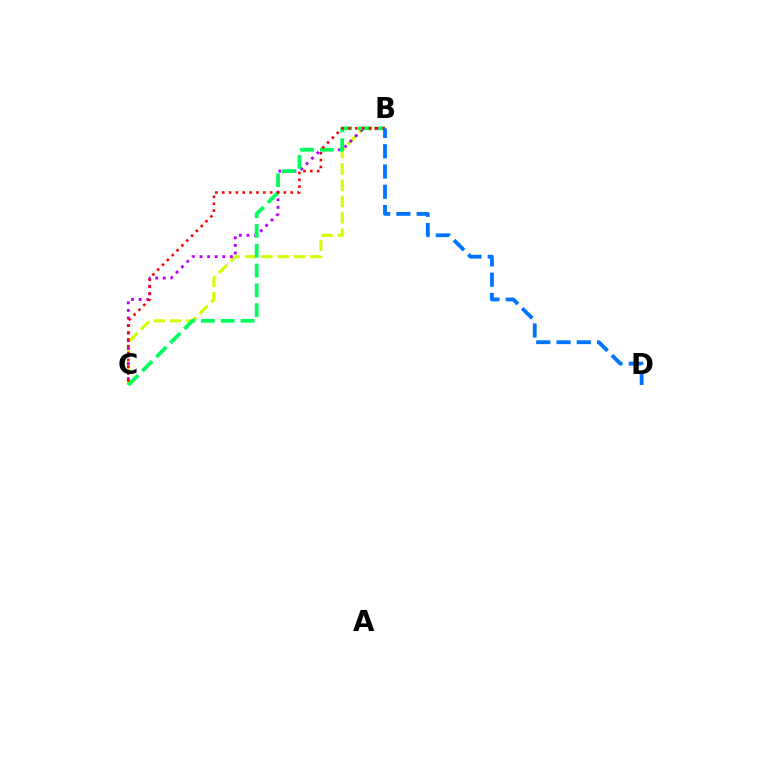{('B', 'C'): [{'color': '#d1ff00', 'line_style': 'dashed', 'thickness': 2.21}, {'color': '#b900ff', 'line_style': 'dotted', 'thickness': 2.06}, {'color': '#00ff5c', 'line_style': 'dashed', 'thickness': 2.69}, {'color': '#ff0000', 'line_style': 'dotted', 'thickness': 1.86}], ('B', 'D'): [{'color': '#0074ff', 'line_style': 'dashed', 'thickness': 2.75}]}